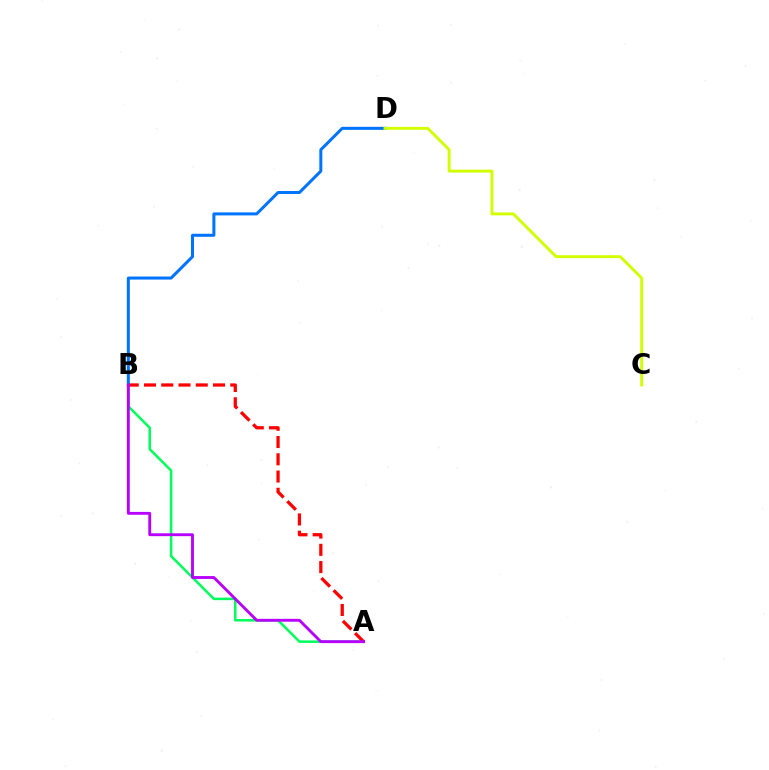{('A', 'B'): [{'color': '#00ff5c', 'line_style': 'solid', 'thickness': 1.82}, {'color': '#ff0000', 'line_style': 'dashed', 'thickness': 2.34}, {'color': '#b900ff', 'line_style': 'solid', 'thickness': 2.07}], ('B', 'D'): [{'color': '#0074ff', 'line_style': 'solid', 'thickness': 2.18}], ('C', 'D'): [{'color': '#d1ff00', 'line_style': 'solid', 'thickness': 2.1}]}